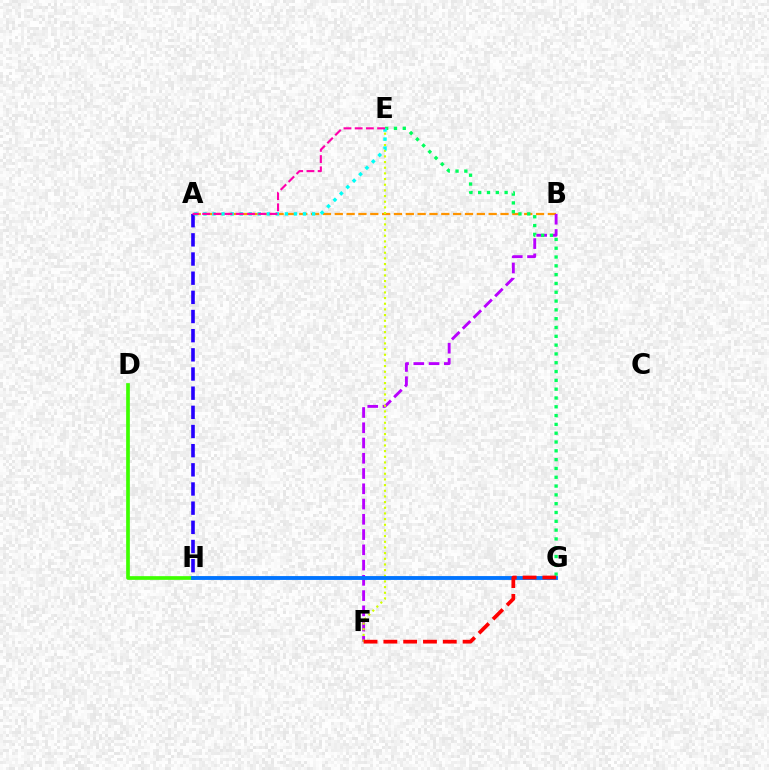{('A', 'H'): [{'color': '#2500ff', 'line_style': 'dashed', 'thickness': 2.6}], ('A', 'B'): [{'color': '#ff9400', 'line_style': 'dashed', 'thickness': 1.61}], ('B', 'F'): [{'color': '#b900ff', 'line_style': 'dashed', 'thickness': 2.07}], ('E', 'G'): [{'color': '#00ff5c', 'line_style': 'dotted', 'thickness': 2.39}], ('E', 'F'): [{'color': '#d1ff00', 'line_style': 'dotted', 'thickness': 1.54}], ('D', 'H'): [{'color': '#3dff00', 'line_style': 'solid', 'thickness': 2.65}], ('A', 'E'): [{'color': '#00fff6', 'line_style': 'dotted', 'thickness': 2.46}, {'color': '#ff00ac', 'line_style': 'dashed', 'thickness': 1.52}], ('G', 'H'): [{'color': '#0074ff', 'line_style': 'solid', 'thickness': 2.77}], ('F', 'G'): [{'color': '#ff0000', 'line_style': 'dashed', 'thickness': 2.69}]}